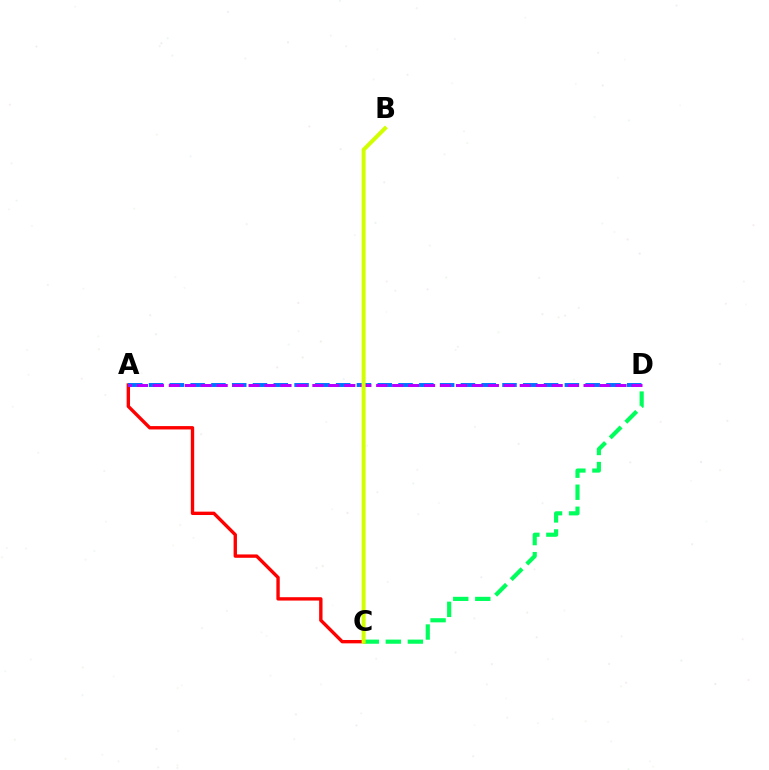{('A', 'C'): [{'color': '#ff0000', 'line_style': 'solid', 'thickness': 2.42}], ('C', 'D'): [{'color': '#00ff5c', 'line_style': 'dashed', 'thickness': 2.99}], ('A', 'D'): [{'color': '#0074ff', 'line_style': 'dashed', 'thickness': 2.82}, {'color': '#b900ff', 'line_style': 'dashed', 'thickness': 2.17}], ('B', 'C'): [{'color': '#d1ff00', 'line_style': 'solid', 'thickness': 2.86}]}